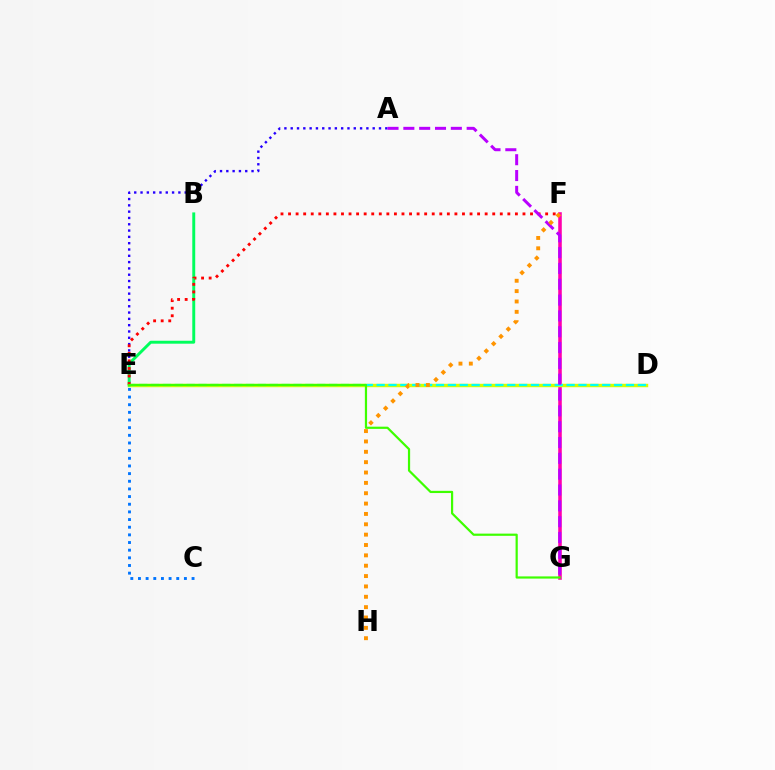{('F', 'G'): [{'color': '#ff00ac', 'line_style': 'solid', 'thickness': 2.56}], ('D', 'E'): [{'color': '#d1ff00', 'line_style': 'solid', 'thickness': 2.48}, {'color': '#00fff6', 'line_style': 'dashed', 'thickness': 1.61}], ('A', 'E'): [{'color': '#2500ff', 'line_style': 'dotted', 'thickness': 1.71}], ('C', 'E'): [{'color': '#0074ff', 'line_style': 'dotted', 'thickness': 2.08}], ('B', 'E'): [{'color': '#00ff5c', 'line_style': 'solid', 'thickness': 2.11}], ('E', 'F'): [{'color': '#ff0000', 'line_style': 'dotted', 'thickness': 2.05}], ('A', 'G'): [{'color': '#b900ff', 'line_style': 'dashed', 'thickness': 2.15}], ('E', 'G'): [{'color': '#3dff00', 'line_style': 'solid', 'thickness': 1.59}], ('F', 'H'): [{'color': '#ff9400', 'line_style': 'dotted', 'thickness': 2.81}]}